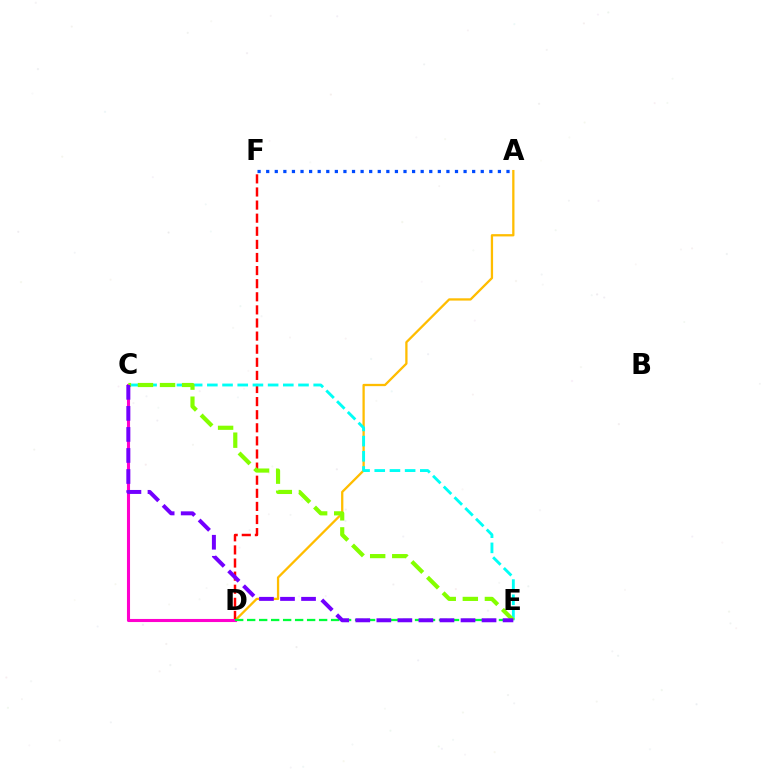{('A', 'D'): [{'color': '#ffbd00', 'line_style': 'solid', 'thickness': 1.65}], ('A', 'F'): [{'color': '#004bff', 'line_style': 'dotted', 'thickness': 2.33}], ('D', 'F'): [{'color': '#ff0000', 'line_style': 'dashed', 'thickness': 1.78}], ('C', 'E'): [{'color': '#00fff6', 'line_style': 'dashed', 'thickness': 2.06}, {'color': '#84ff00', 'line_style': 'dashed', 'thickness': 3.0}, {'color': '#7200ff', 'line_style': 'dashed', 'thickness': 2.86}], ('C', 'D'): [{'color': '#ff00cf', 'line_style': 'solid', 'thickness': 2.22}], ('D', 'E'): [{'color': '#00ff39', 'line_style': 'dashed', 'thickness': 1.63}]}